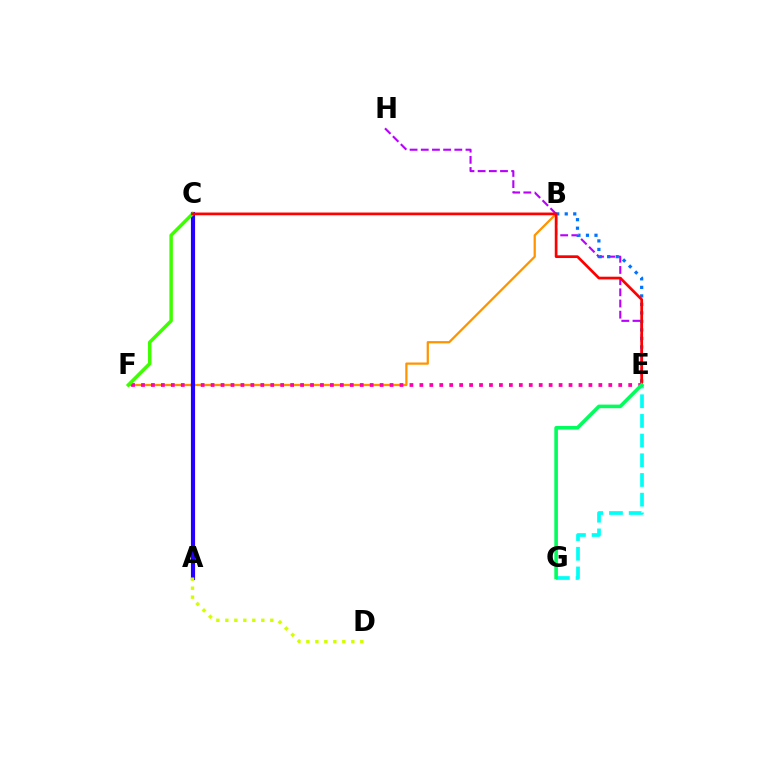{('B', 'F'): [{'color': '#ff9400', 'line_style': 'solid', 'thickness': 1.62}], ('E', 'H'): [{'color': '#b900ff', 'line_style': 'dashed', 'thickness': 1.52}], ('E', 'F'): [{'color': '#ff00ac', 'line_style': 'dotted', 'thickness': 2.7}], ('A', 'C'): [{'color': '#2500ff', 'line_style': 'solid', 'thickness': 2.99}], ('B', 'E'): [{'color': '#0074ff', 'line_style': 'dotted', 'thickness': 2.32}], ('A', 'D'): [{'color': '#d1ff00', 'line_style': 'dotted', 'thickness': 2.44}], ('C', 'F'): [{'color': '#3dff00', 'line_style': 'solid', 'thickness': 2.49}], ('E', 'G'): [{'color': '#00fff6', 'line_style': 'dashed', 'thickness': 2.67}, {'color': '#00ff5c', 'line_style': 'solid', 'thickness': 2.59}], ('C', 'E'): [{'color': '#ff0000', 'line_style': 'solid', 'thickness': 1.95}]}